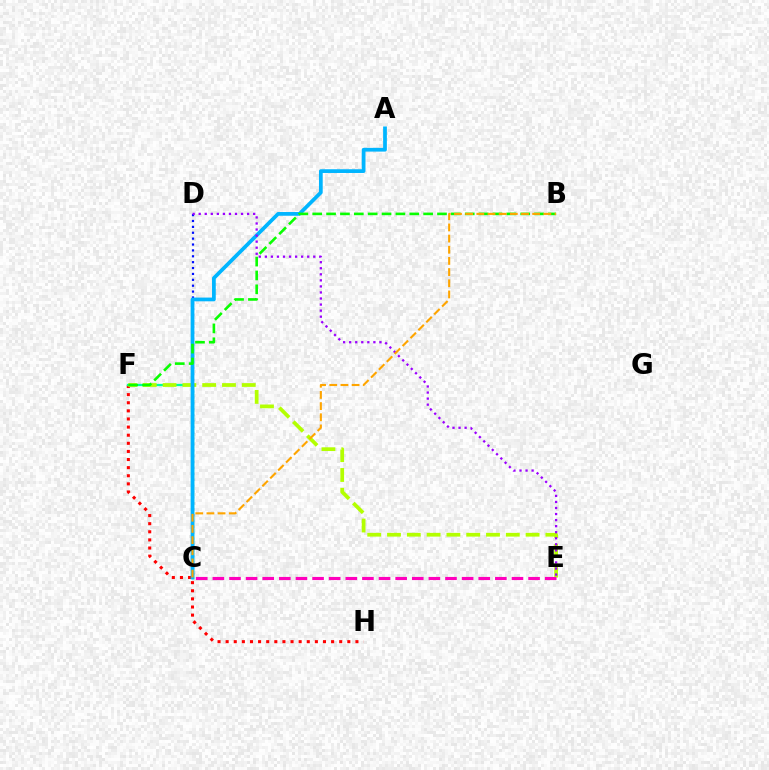{('F', 'H'): [{'color': '#ff0000', 'line_style': 'dotted', 'thickness': 2.2}], ('C', 'F'): [{'color': '#00ff9d', 'line_style': 'solid', 'thickness': 1.63}], ('E', 'F'): [{'color': '#b3ff00', 'line_style': 'dashed', 'thickness': 2.69}], ('C', 'D'): [{'color': '#0010ff', 'line_style': 'dotted', 'thickness': 1.6}], ('A', 'C'): [{'color': '#00b5ff', 'line_style': 'solid', 'thickness': 2.69}], ('B', 'F'): [{'color': '#08ff00', 'line_style': 'dashed', 'thickness': 1.88}], ('D', 'E'): [{'color': '#9b00ff', 'line_style': 'dotted', 'thickness': 1.64}], ('B', 'C'): [{'color': '#ffa500', 'line_style': 'dashed', 'thickness': 1.52}], ('C', 'E'): [{'color': '#ff00bd', 'line_style': 'dashed', 'thickness': 2.26}]}